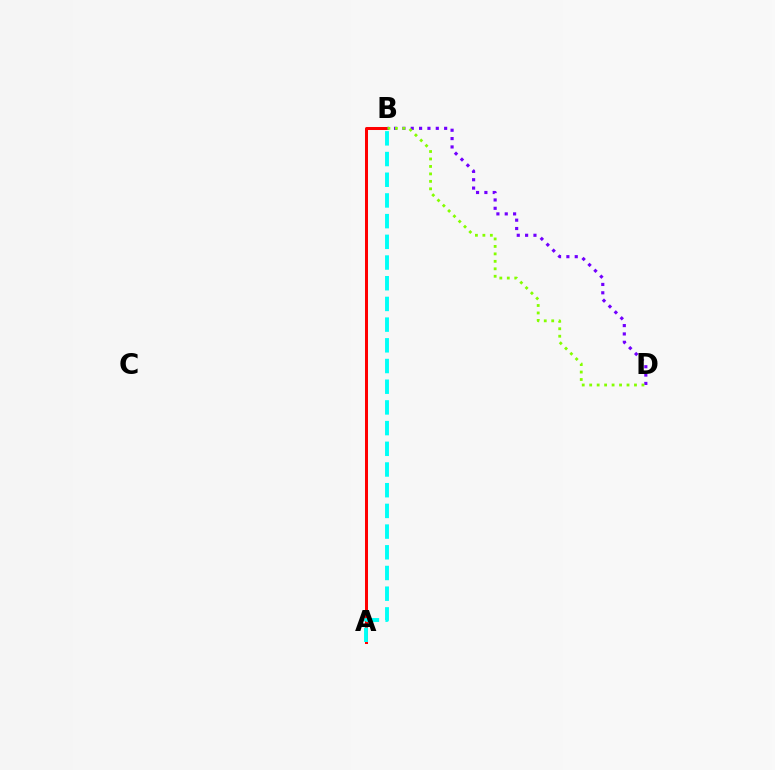{('A', 'B'): [{'color': '#ff0000', 'line_style': 'solid', 'thickness': 2.17}, {'color': '#00fff6', 'line_style': 'dashed', 'thickness': 2.81}], ('B', 'D'): [{'color': '#7200ff', 'line_style': 'dotted', 'thickness': 2.27}, {'color': '#84ff00', 'line_style': 'dotted', 'thickness': 2.03}]}